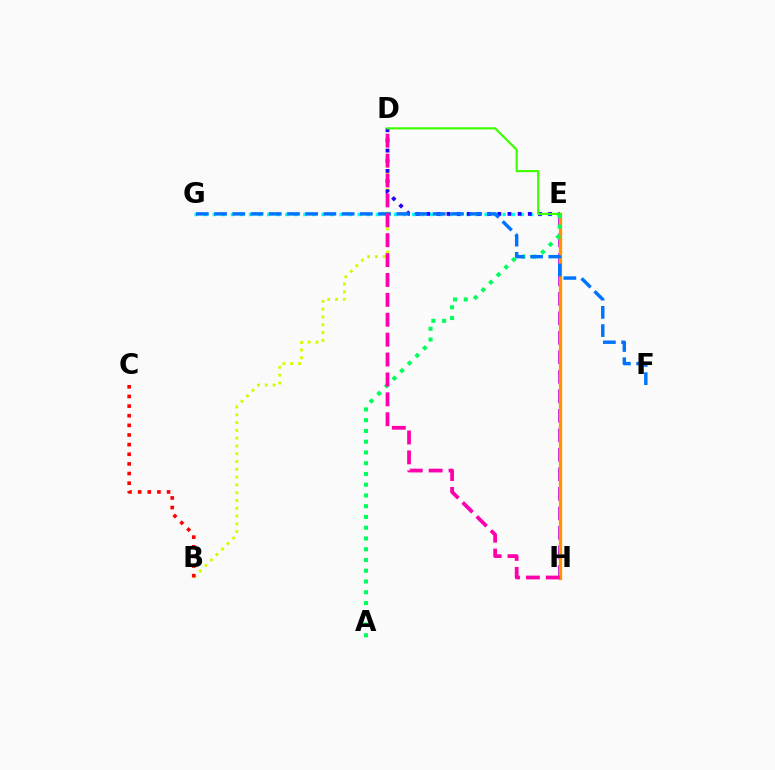{('E', 'G'): [{'color': '#00fff6', 'line_style': 'dotted', 'thickness': 2.46}], ('E', 'H'): [{'color': '#b900ff', 'line_style': 'dashed', 'thickness': 2.65}, {'color': '#ff9400', 'line_style': 'solid', 'thickness': 2.37}], ('B', 'D'): [{'color': '#d1ff00', 'line_style': 'dotted', 'thickness': 2.12}], ('D', 'E'): [{'color': '#2500ff', 'line_style': 'dotted', 'thickness': 2.76}, {'color': '#3dff00', 'line_style': 'solid', 'thickness': 1.56}], ('A', 'E'): [{'color': '#00ff5c', 'line_style': 'dotted', 'thickness': 2.92}], ('F', 'G'): [{'color': '#0074ff', 'line_style': 'dashed', 'thickness': 2.48}], ('B', 'C'): [{'color': '#ff0000', 'line_style': 'dotted', 'thickness': 2.62}], ('D', 'H'): [{'color': '#ff00ac', 'line_style': 'dashed', 'thickness': 2.7}]}